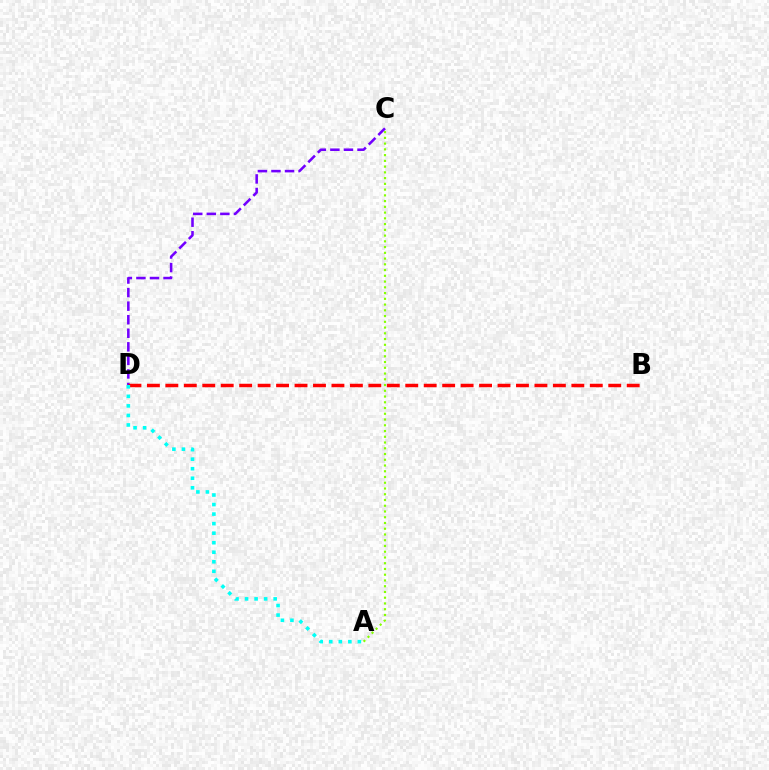{('C', 'D'): [{'color': '#7200ff', 'line_style': 'dashed', 'thickness': 1.84}], ('A', 'C'): [{'color': '#84ff00', 'line_style': 'dotted', 'thickness': 1.56}], ('B', 'D'): [{'color': '#ff0000', 'line_style': 'dashed', 'thickness': 2.51}], ('A', 'D'): [{'color': '#00fff6', 'line_style': 'dotted', 'thickness': 2.59}]}